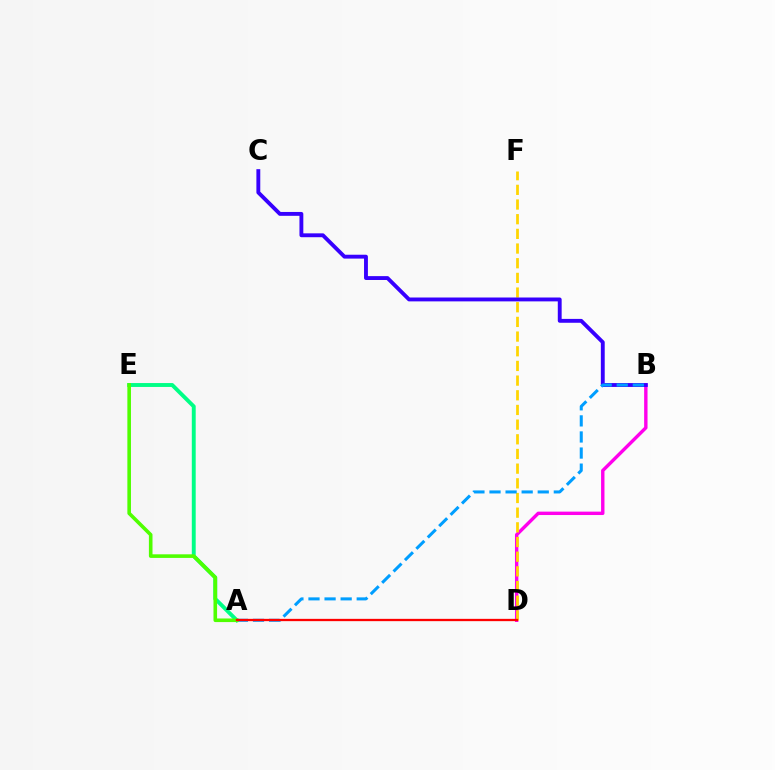{('B', 'D'): [{'color': '#ff00ed', 'line_style': 'solid', 'thickness': 2.45}], ('D', 'F'): [{'color': '#ffd500', 'line_style': 'dashed', 'thickness': 1.99}], ('B', 'C'): [{'color': '#3700ff', 'line_style': 'solid', 'thickness': 2.79}], ('A', 'B'): [{'color': '#009eff', 'line_style': 'dashed', 'thickness': 2.18}], ('A', 'E'): [{'color': '#00ff86', 'line_style': 'solid', 'thickness': 2.81}, {'color': '#4fff00', 'line_style': 'solid', 'thickness': 2.59}], ('A', 'D'): [{'color': '#ff0000', 'line_style': 'solid', 'thickness': 1.65}]}